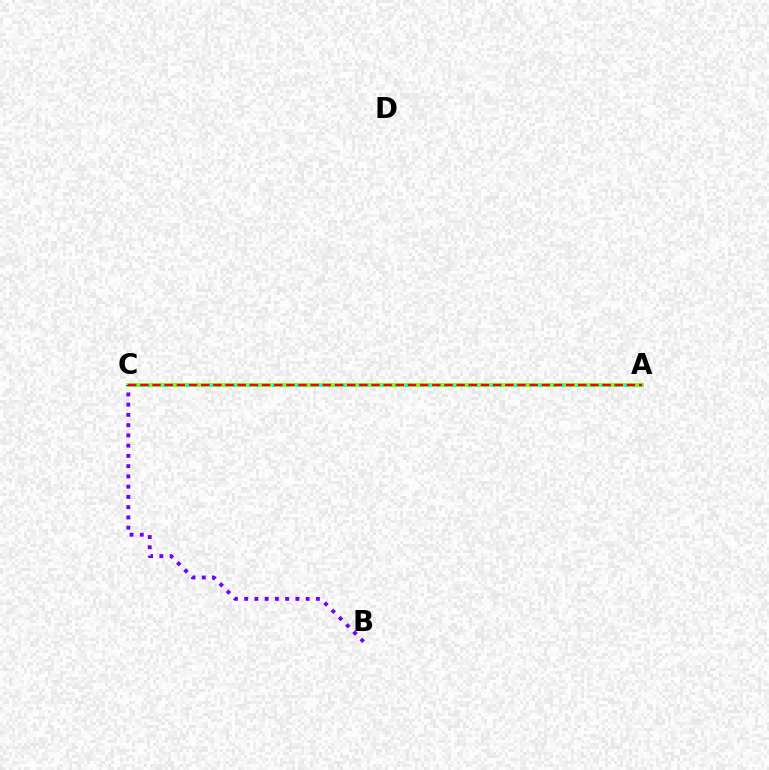{('A', 'C'): [{'color': '#84ff00', 'line_style': 'solid', 'thickness': 2.83}, {'color': '#00fff6', 'line_style': 'dotted', 'thickness': 2.12}, {'color': '#ff0000', 'line_style': 'dashed', 'thickness': 1.65}], ('B', 'C'): [{'color': '#7200ff', 'line_style': 'dotted', 'thickness': 2.78}]}